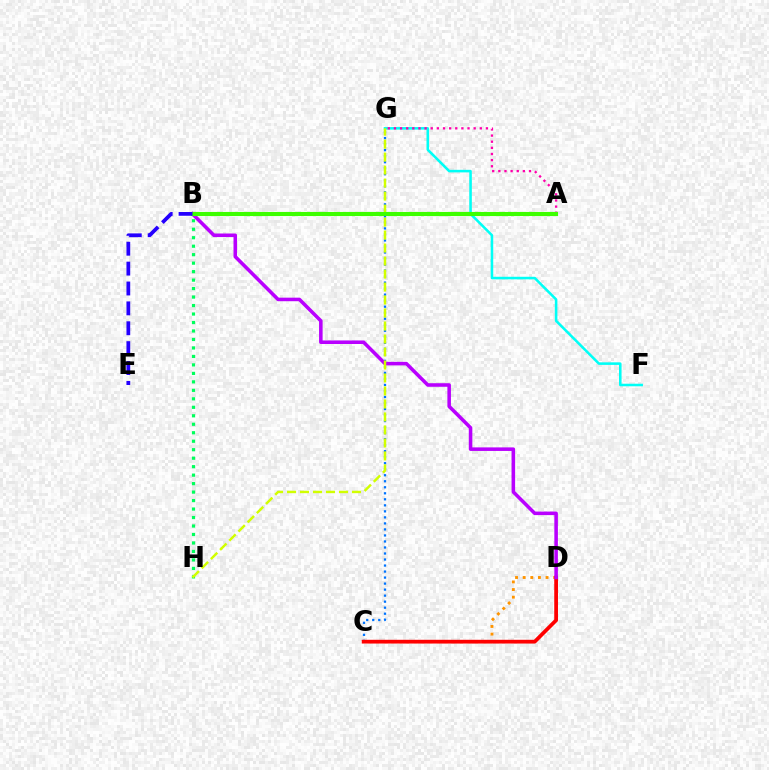{('F', 'G'): [{'color': '#00fff6', 'line_style': 'solid', 'thickness': 1.84}], ('C', 'D'): [{'color': '#ff9400', 'line_style': 'dotted', 'thickness': 2.07}, {'color': '#ff0000', 'line_style': 'solid', 'thickness': 2.7}], ('B', 'H'): [{'color': '#00ff5c', 'line_style': 'dotted', 'thickness': 2.3}], ('C', 'G'): [{'color': '#0074ff', 'line_style': 'dotted', 'thickness': 1.64}], ('B', 'D'): [{'color': '#b900ff', 'line_style': 'solid', 'thickness': 2.56}], ('G', 'H'): [{'color': '#d1ff00', 'line_style': 'dashed', 'thickness': 1.77}], ('A', 'G'): [{'color': '#ff00ac', 'line_style': 'dotted', 'thickness': 1.67}], ('A', 'B'): [{'color': '#3dff00', 'line_style': 'solid', 'thickness': 2.96}], ('B', 'E'): [{'color': '#2500ff', 'line_style': 'dashed', 'thickness': 2.7}]}